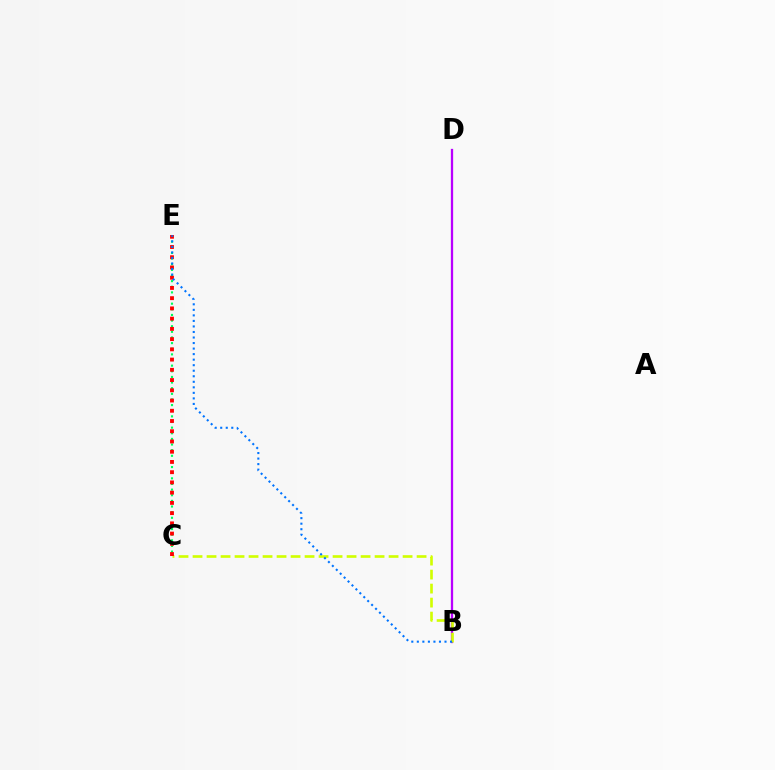{('B', 'D'): [{'color': '#b900ff', 'line_style': 'solid', 'thickness': 1.64}], ('B', 'C'): [{'color': '#d1ff00', 'line_style': 'dashed', 'thickness': 1.9}], ('C', 'E'): [{'color': '#00ff5c', 'line_style': 'dotted', 'thickness': 1.53}, {'color': '#ff0000', 'line_style': 'dotted', 'thickness': 2.78}], ('B', 'E'): [{'color': '#0074ff', 'line_style': 'dotted', 'thickness': 1.5}]}